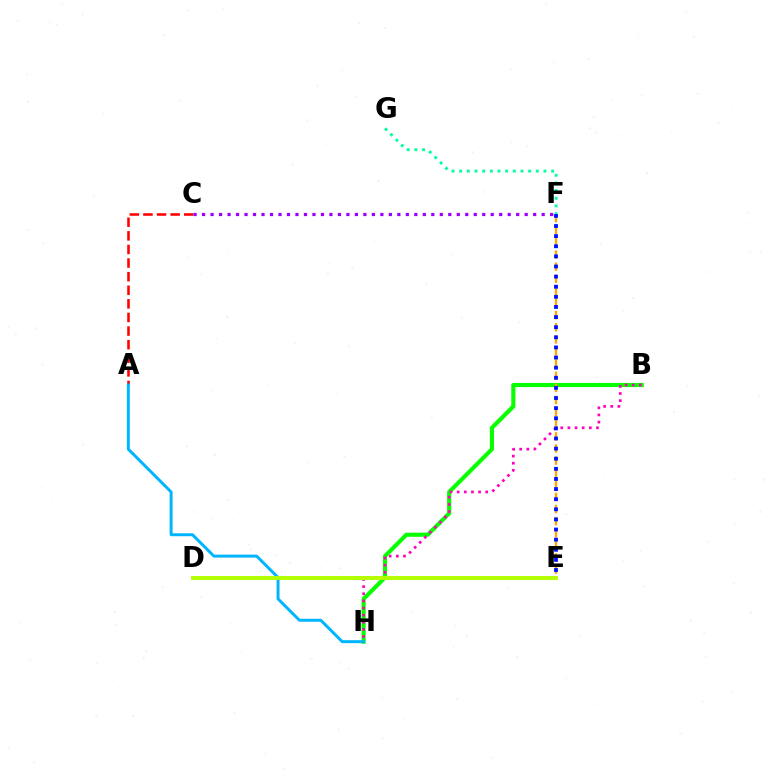{('B', 'H'): [{'color': '#08ff00', 'line_style': 'solid', 'thickness': 2.97}, {'color': '#ff00bd', 'line_style': 'dotted', 'thickness': 1.94}], ('A', 'C'): [{'color': '#ff0000', 'line_style': 'dashed', 'thickness': 1.85}], ('A', 'H'): [{'color': '#00b5ff', 'line_style': 'solid', 'thickness': 2.13}], ('E', 'F'): [{'color': '#ffa500', 'line_style': 'dashed', 'thickness': 1.65}, {'color': '#0010ff', 'line_style': 'dotted', 'thickness': 2.75}], ('C', 'F'): [{'color': '#9b00ff', 'line_style': 'dotted', 'thickness': 2.31}], ('D', 'E'): [{'color': '#b3ff00', 'line_style': 'solid', 'thickness': 2.82}], ('F', 'G'): [{'color': '#00ff9d', 'line_style': 'dotted', 'thickness': 2.08}]}